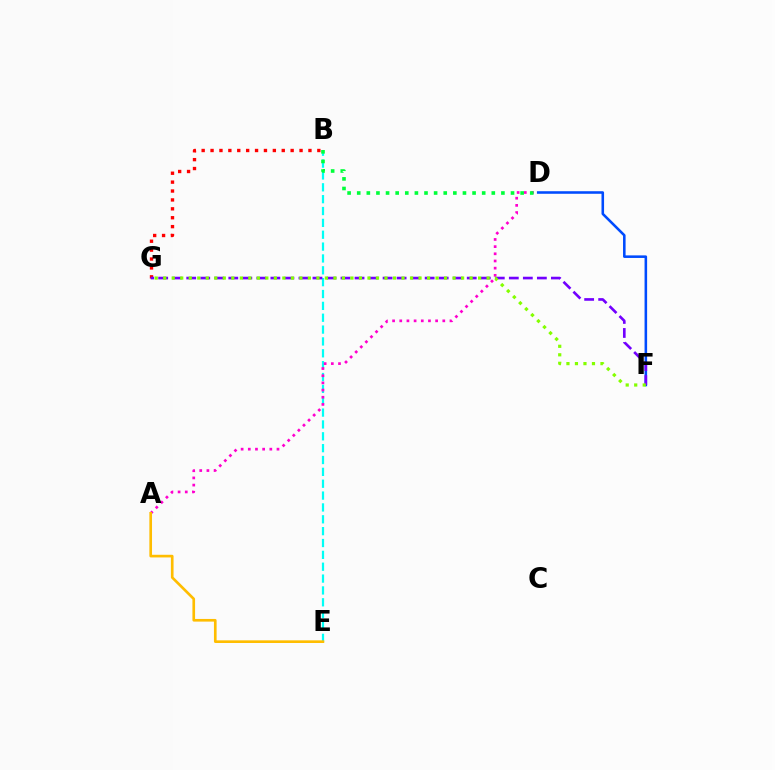{('D', 'F'): [{'color': '#004bff', 'line_style': 'solid', 'thickness': 1.85}], ('B', 'E'): [{'color': '#00fff6', 'line_style': 'dashed', 'thickness': 1.61}], ('A', 'D'): [{'color': '#ff00cf', 'line_style': 'dotted', 'thickness': 1.95}], ('B', 'G'): [{'color': '#ff0000', 'line_style': 'dotted', 'thickness': 2.42}], ('F', 'G'): [{'color': '#7200ff', 'line_style': 'dashed', 'thickness': 1.91}, {'color': '#84ff00', 'line_style': 'dotted', 'thickness': 2.31}], ('A', 'E'): [{'color': '#ffbd00', 'line_style': 'solid', 'thickness': 1.91}], ('B', 'D'): [{'color': '#00ff39', 'line_style': 'dotted', 'thickness': 2.61}]}